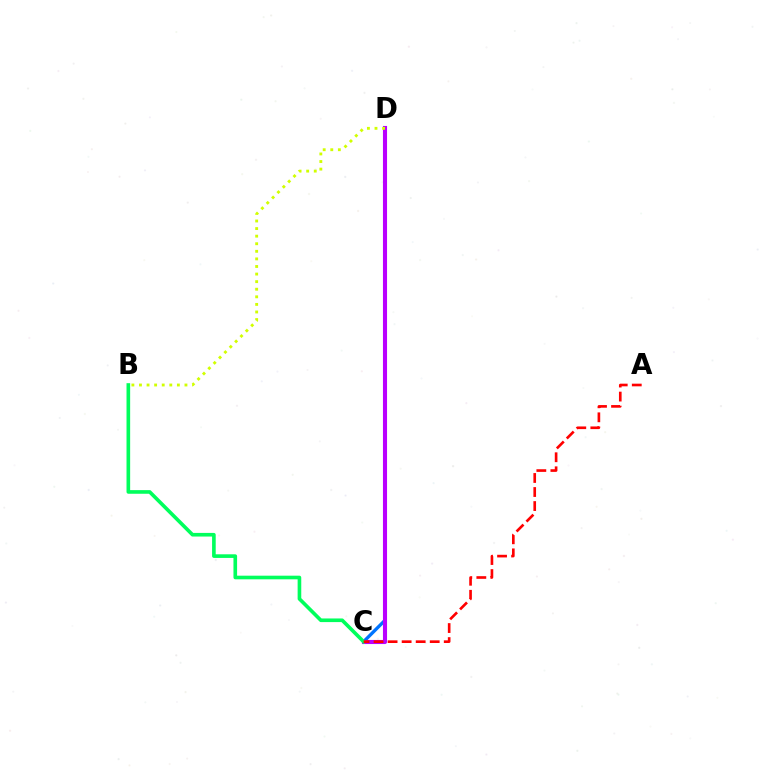{('C', 'D'): [{'color': '#0074ff', 'line_style': 'solid', 'thickness': 2.39}, {'color': '#b900ff', 'line_style': 'solid', 'thickness': 2.95}], ('B', 'C'): [{'color': '#00ff5c', 'line_style': 'solid', 'thickness': 2.62}], ('B', 'D'): [{'color': '#d1ff00', 'line_style': 'dotted', 'thickness': 2.06}], ('A', 'C'): [{'color': '#ff0000', 'line_style': 'dashed', 'thickness': 1.91}]}